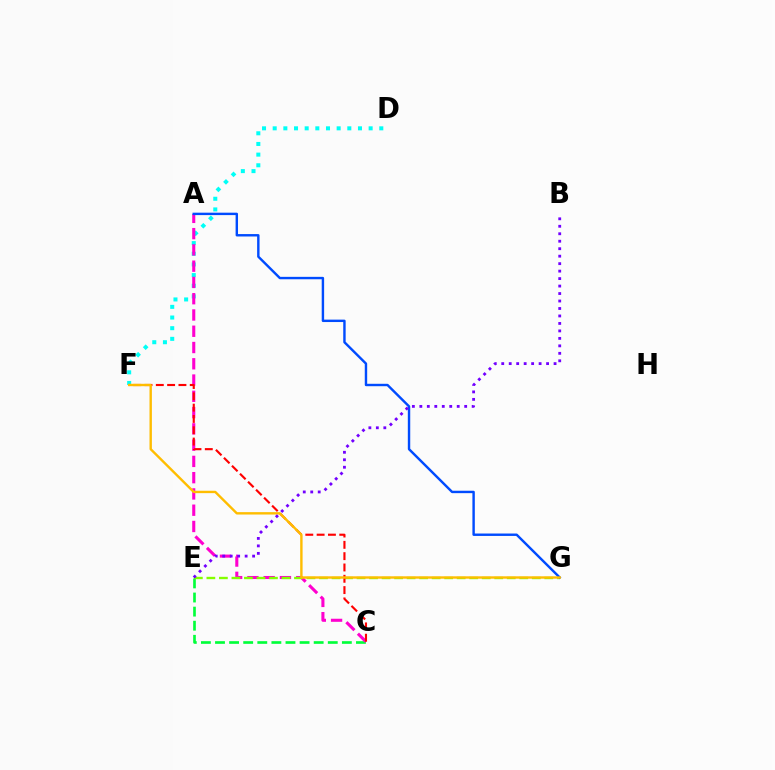{('D', 'F'): [{'color': '#00fff6', 'line_style': 'dotted', 'thickness': 2.9}], ('C', 'E'): [{'color': '#00ff39', 'line_style': 'dashed', 'thickness': 1.91}], ('A', 'C'): [{'color': '#ff00cf', 'line_style': 'dashed', 'thickness': 2.21}], ('E', 'G'): [{'color': '#84ff00', 'line_style': 'dashed', 'thickness': 1.7}], ('C', 'F'): [{'color': '#ff0000', 'line_style': 'dashed', 'thickness': 1.54}], ('A', 'G'): [{'color': '#004bff', 'line_style': 'solid', 'thickness': 1.74}], ('F', 'G'): [{'color': '#ffbd00', 'line_style': 'solid', 'thickness': 1.72}], ('B', 'E'): [{'color': '#7200ff', 'line_style': 'dotted', 'thickness': 2.03}]}